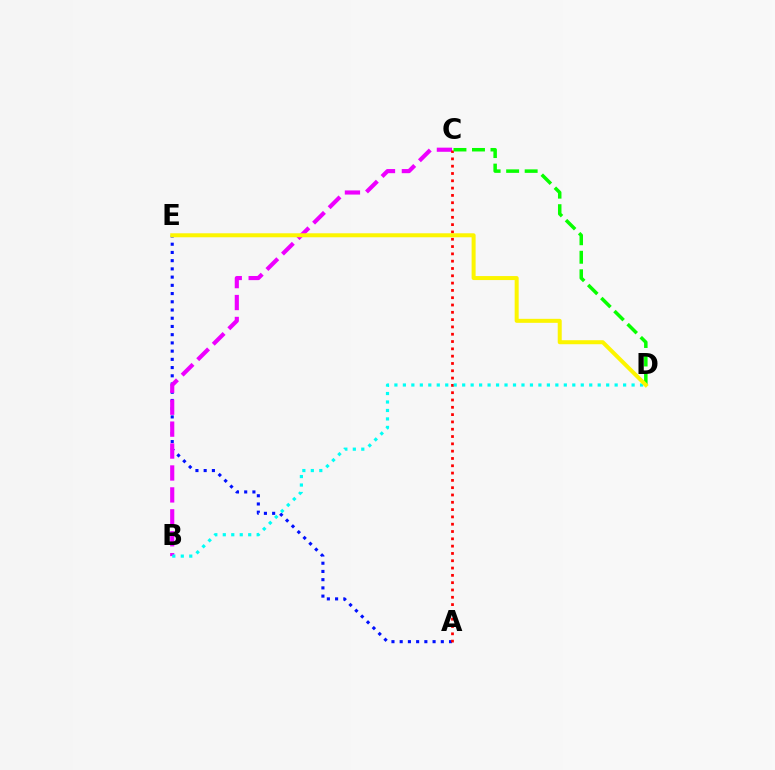{('A', 'E'): [{'color': '#0010ff', 'line_style': 'dotted', 'thickness': 2.23}], ('B', 'C'): [{'color': '#ee00ff', 'line_style': 'dashed', 'thickness': 2.98}], ('A', 'C'): [{'color': '#ff0000', 'line_style': 'dotted', 'thickness': 1.99}], ('C', 'D'): [{'color': '#08ff00', 'line_style': 'dashed', 'thickness': 2.52}], ('B', 'D'): [{'color': '#00fff6', 'line_style': 'dotted', 'thickness': 2.3}], ('D', 'E'): [{'color': '#fcf500', 'line_style': 'solid', 'thickness': 2.88}]}